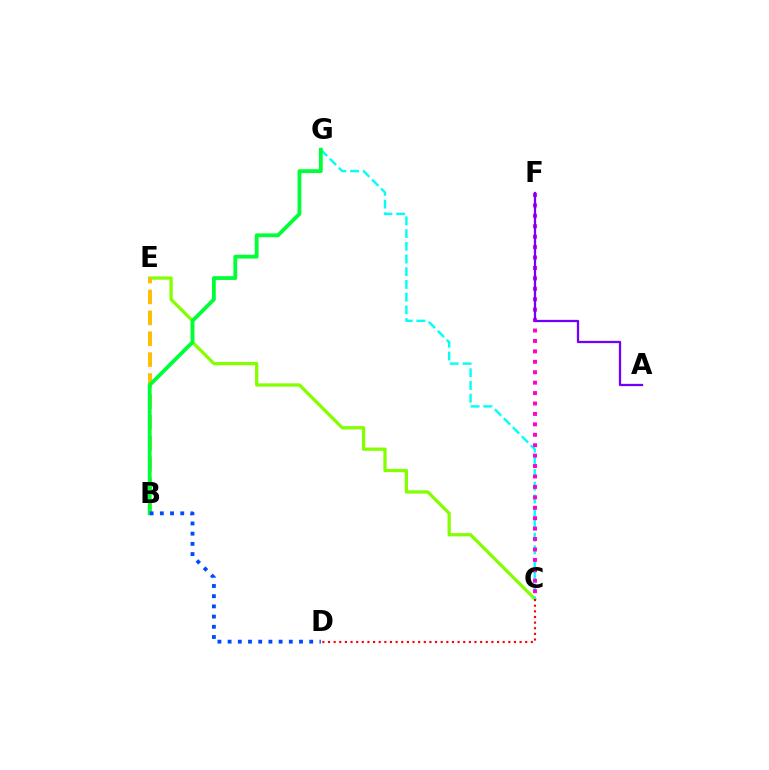{('C', 'E'): [{'color': '#84ff00', 'line_style': 'solid', 'thickness': 2.35}], ('C', 'G'): [{'color': '#00fff6', 'line_style': 'dashed', 'thickness': 1.73}], ('B', 'E'): [{'color': '#ffbd00', 'line_style': 'dashed', 'thickness': 2.84}], ('B', 'G'): [{'color': '#00ff39', 'line_style': 'solid', 'thickness': 2.75}], ('C', 'F'): [{'color': '#ff00cf', 'line_style': 'dotted', 'thickness': 2.83}], ('B', 'D'): [{'color': '#004bff', 'line_style': 'dotted', 'thickness': 2.77}], ('C', 'D'): [{'color': '#ff0000', 'line_style': 'dotted', 'thickness': 1.53}], ('A', 'F'): [{'color': '#7200ff', 'line_style': 'solid', 'thickness': 1.64}]}